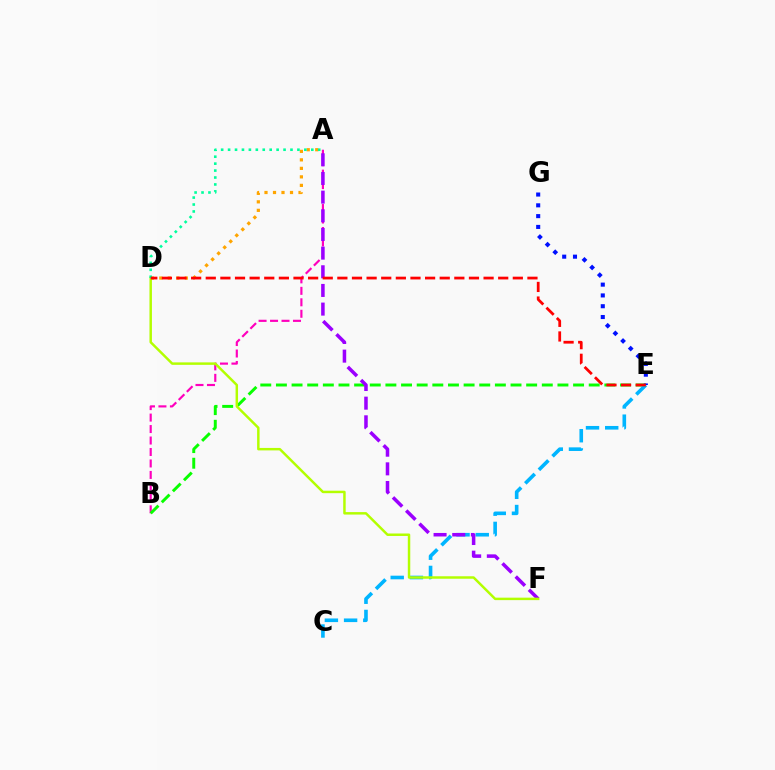{('A', 'B'): [{'color': '#ff00bd', 'line_style': 'dashed', 'thickness': 1.56}], ('B', 'E'): [{'color': '#08ff00', 'line_style': 'dashed', 'thickness': 2.12}], ('C', 'E'): [{'color': '#00b5ff', 'line_style': 'dashed', 'thickness': 2.61}], ('A', 'D'): [{'color': '#ffa500', 'line_style': 'dotted', 'thickness': 2.31}, {'color': '#00ff9d', 'line_style': 'dotted', 'thickness': 1.88}], ('A', 'F'): [{'color': '#9b00ff', 'line_style': 'dashed', 'thickness': 2.54}], ('D', 'F'): [{'color': '#b3ff00', 'line_style': 'solid', 'thickness': 1.78}], ('E', 'G'): [{'color': '#0010ff', 'line_style': 'dotted', 'thickness': 2.93}], ('D', 'E'): [{'color': '#ff0000', 'line_style': 'dashed', 'thickness': 1.99}]}